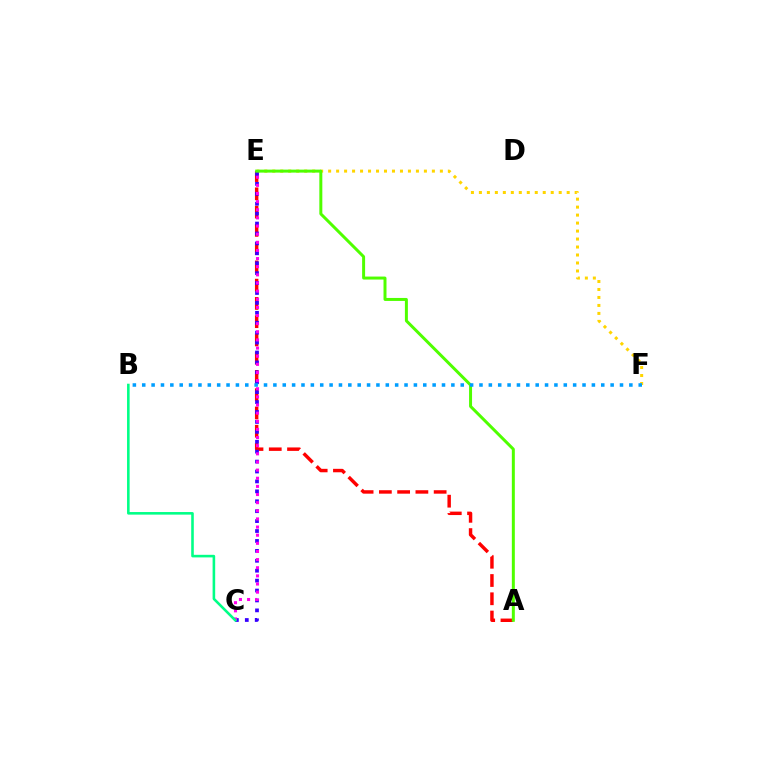{('A', 'E'): [{'color': '#ff0000', 'line_style': 'dashed', 'thickness': 2.48}, {'color': '#4fff00', 'line_style': 'solid', 'thickness': 2.15}], ('E', 'F'): [{'color': '#ffd500', 'line_style': 'dotted', 'thickness': 2.17}], ('C', 'E'): [{'color': '#3700ff', 'line_style': 'dotted', 'thickness': 2.69}, {'color': '#ff00ed', 'line_style': 'dotted', 'thickness': 2.21}], ('B', 'C'): [{'color': '#00ff86', 'line_style': 'solid', 'thickness': 1.86}], ('B', 'F'): [{'color': '#009eff', 'line_style': 'dotted', 'thickness': 2.55}]}